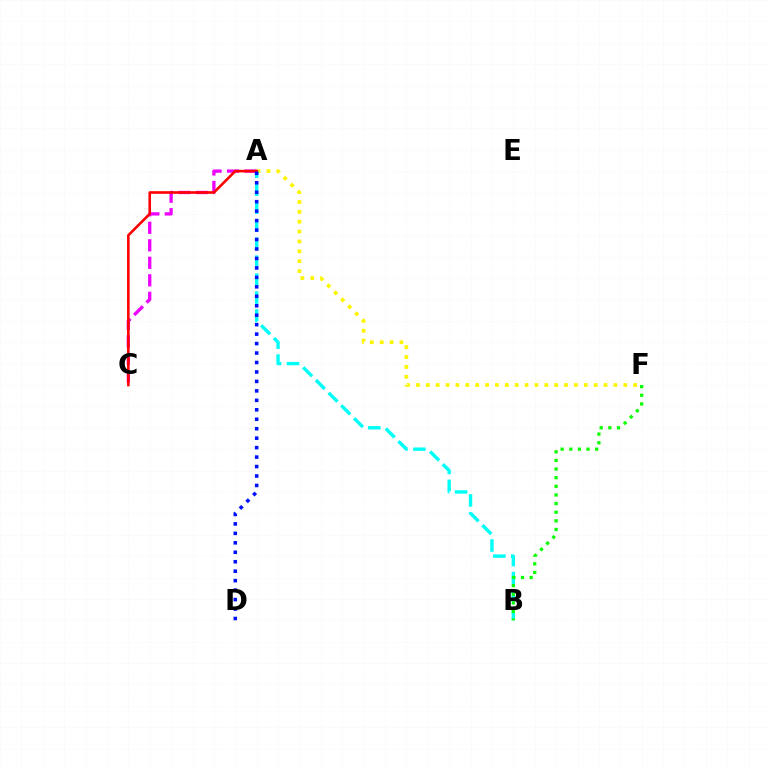{('A', 'C'): [{'color': '#ee00ff', 'line_style': 'dashed', 'thickness': 2.38}, {'color': '#ff0000', 'line_style': 'solid', 'thickness': 1.87}], ('A', 'F'): [{'color': '#fcf500', 'line_style': 'dotted', 'thickness': 2.68}], ('A', 'B'): [{'color': '#00fff6', 'line_style': 'dashed', 'thickness': 2.44}], ('A', 'D'): [{'color': '#0010ff', 'line_style': 'dotted', 'thickness': 2.57}], ('B', 'F'): [{'color': '#08ff00', 'line_style': 'dotted', 'thickness': 2.35}]}